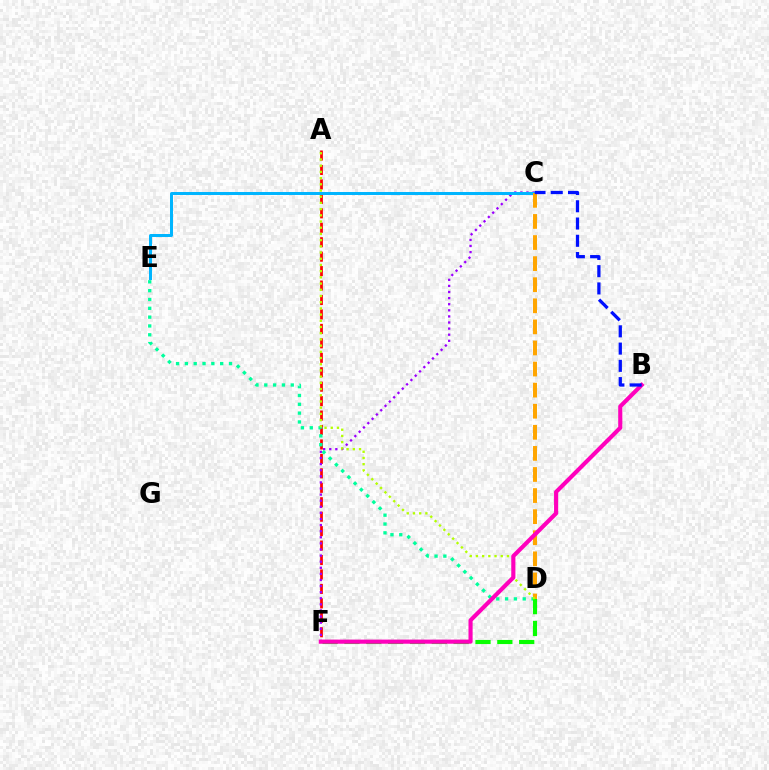{('A', 'F'): [{'color': '#ff0000', 'line_style': 'dashed', 'thickness': 1.96}], ('C', 'F'): [{'color': '#9b00ff', 'line_style': 'dotted', 'thickness': 1.66}], ('C', 'E'): [{'color': '#00b5ff', 'line_style': 'solid', 'thickness': 2.15}], ('C', 'D'): [{'color': '#ffa500', 'line_style': 'dashed', 'thickness': 2.86}], ('D', 'E'): [{'color': '#00ff9d', 'line_style': 'dotted', 'thickness': 2.4}], ('D', 'F'): [{'color': '#08ff00', 'line_style': 'dashed', 'thickness': 2.97}], ('A', 'D'): [{'color': '#b3ff00', 'line_style': 'dotted', 'thickness': 1.69}], ('B', 'F'): [{'color': '#ff00bd', 'line_style': 'solid', 'thickness': 2.97}], ('B', 'C'): [{'color': '#0010ff', 'line_style': 'dashed', 'thickness': 2.34}]}